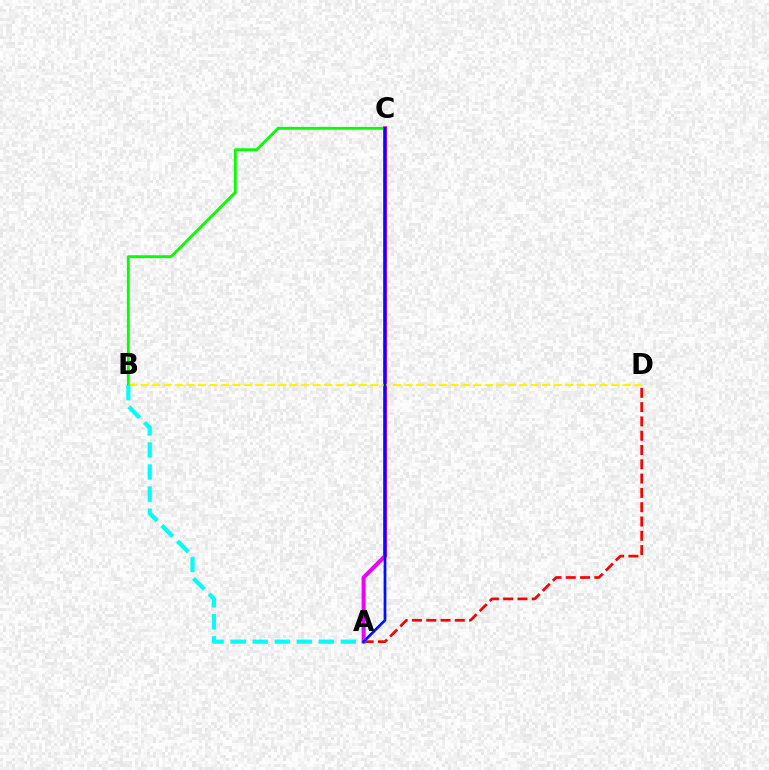{('B', 'C'): [{'color': '#08ff00', 'line_style': 'solid', 'thickness': 2.05}], ('A', 'D'): [{'color': '#ff0000', 'line_style': 'dashed', 'thickness': 1.94}], ('A', 'C'): [{'color': '#ee00ff', 'line_style': 'solid', 'thickness': 2.88}, {'color': '#0010ff', 'line_style': 'solid', 'thickness': 1.97}], ('B', 'D'): [{'color': '#fcf500', 'line_style': 'dashed', 'thickness': 1.56}], ('A', 'B'): [{'color': '#00fff6', 'line_style': 'dashed', 'thickness': 2.99}]}